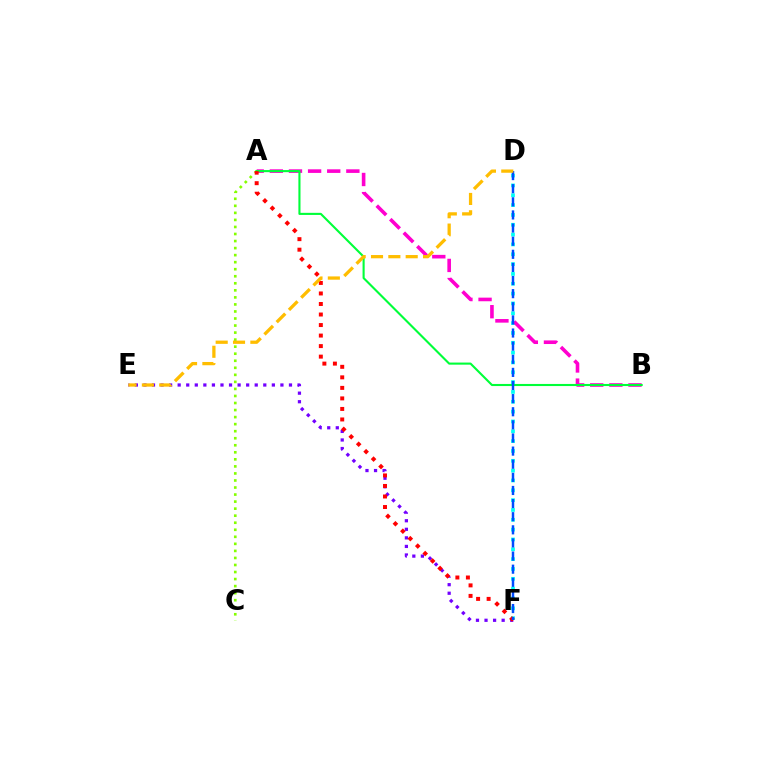{('A', 'C'): [{'color': '#84ff00', 'line_style': 'dotted', 'thickness': 1.91}], ('D', 'F'): [{'color': '#00fff6', 'line_style': 'dotted', 'thickness': 2.67}, {'color': '#004bff', 'line_style': 'dashed', 'thickness': 1.78}], ('A', 'B'): [{'color': '#ff00cf', 'line_style': 'dashed', 'thickness': 2.6}, {'color': '#00ff39', 'line_style': 'solid', 'thickness': 1.52}], ('E', 'F'): [{'color': '#7200ff', 'line_style': 'dotted', 'thickness': 2.33}], ('A', 'F'): [{'color': '#ff0000', 'line_style': 'dotted', 'thickness': 2.86}], ('D', 'E'): [{'color': '#ffbd00', 'line_style': 'dashed', 'thickness': 2.36}]}